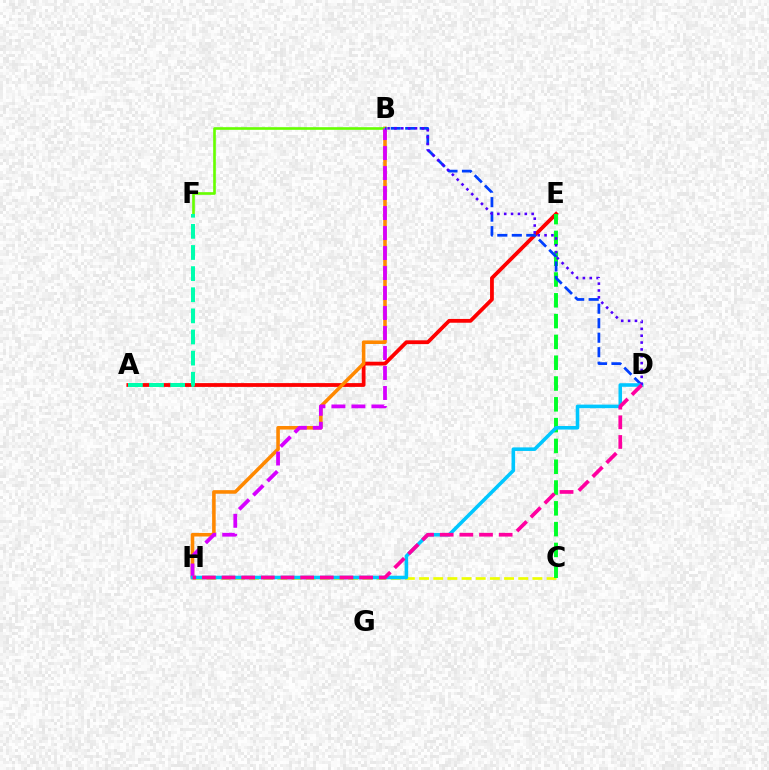{('A', 'E'): [{'color': '#ff0000', 'line_style': 'solid', 'thickness': 2.73}], ('C', 'H'): [{'color': '#eeff00', 'line_style': 'dashed', 'thickness': 1.92}], ('C', 'E'): [{'color': '#00ff27', 'line_style': 'dashed', 'thickness': 2.83}], ('B', 'H'): [{'color': '#ff8800', 'line_style': 'solid', 'thickness': 2.57}, {'color': '#d600ff', 'line_style': 'dashed', 'thickness': 2.72}], ('B', 'F'): [{'color': '#66ff00', 'line_style': 'solid', 'thickness': 1.9}], ('A', 'F'): [{'color': '#00ffaf', 'line_style': 'dashed', 'thickness': 2.87}], ('B', 'D'): [{'color': '#003fff', 'line_style': 'dashed', 'thickness': 1.97}, {'color': '#4f00ff', 'line_style': 'dotted', 'thickness': 1.86}], ('D', 'H'): [{'color': '#00c7ff', 'line_style': 'solid', 'thickness': 2.56}, {'color': '#ff00a0', 'line_style': 'dashed', 'thickness': 2.67}]}